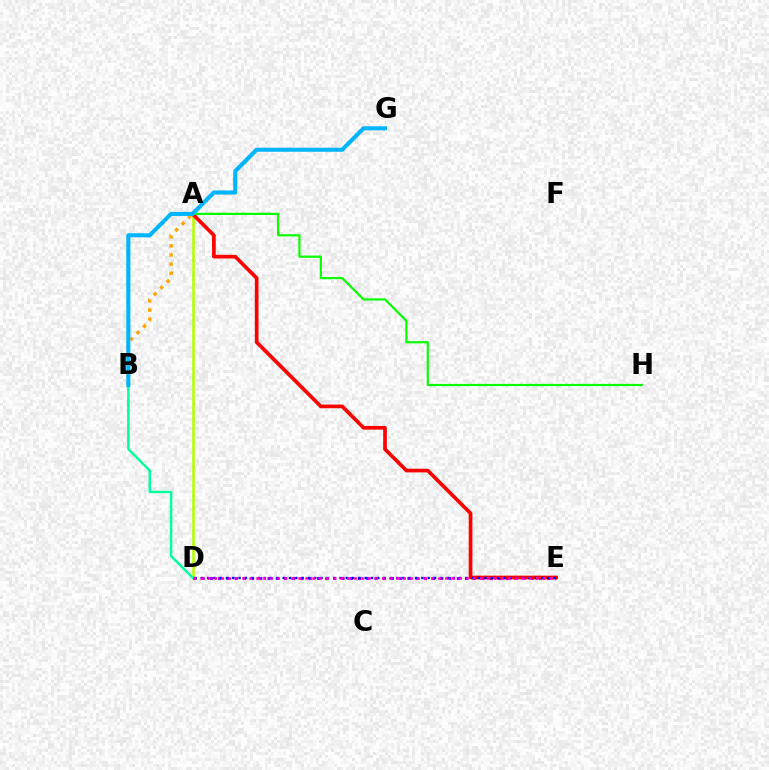{('A', 'D'): [{'color': '#b3ff00', 'line_style': 'solid', 'thickness': 1.84}], ('D', 'E'): [{'color': '#9b00ff', 'line_style': 'dotted', 'thickness': 2.23}, {'color': '#0010ff', 'line_style': 'dotted', 'thickness': 1.71}, {'color': '#ff00bd', 'line_style': 'dotted', 'thickness': 1.9}], ('A', 'E'): [{'color': '#ff0000', 'line_style': 'solid', 'thickness': 2.65}], ('A', 'B'): [{'color': '#ffa500', 'line_style': 'dotted', 'thickness': 2.48}], ('B', 'D'): [{'color': '#00ff9d', 'line_style': 'solid', 'thickness': 1.77}], ('A', 'H'): [{'color': '#08ff00', 'line_style': 'solid', 'thickness': 1.59}], ('B', 'G'): [{'color': '#00b5ff', 'line_style': 'solid', 'thickness': 2.95}]}